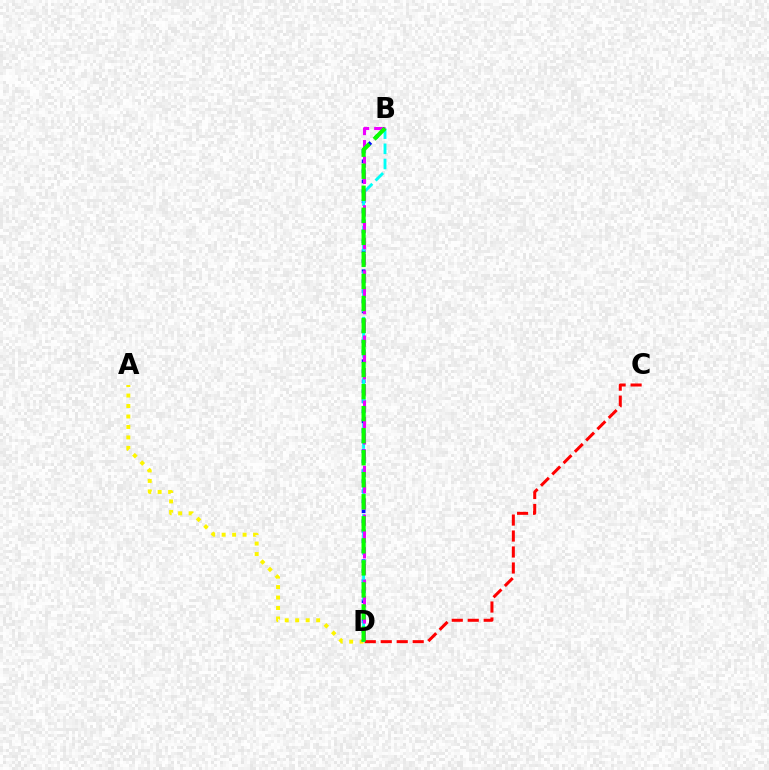{('A', 'D'): [{'color': '#fcf500', 'line_style': 'dotted', 'thickness': 2.84}], ('B', 'D'): [{'color': '#0010ff', 'line_style': 'dotted', 'thickness': 2.72}, {'color': '#00fff6', 'line_style': 'dashed', 'thickness': 2.06}, {'color': '#ee00ff', 'line_style': 'dashed', 'thickness': 2.21}, {'color': '#08ff00', 'line_style': 'dashed', 'thickness': 2.99}], ('C', 'D'): [{'color': '#ff0000', 'line_style': 'dashed', 'thickness': 2.17}]}